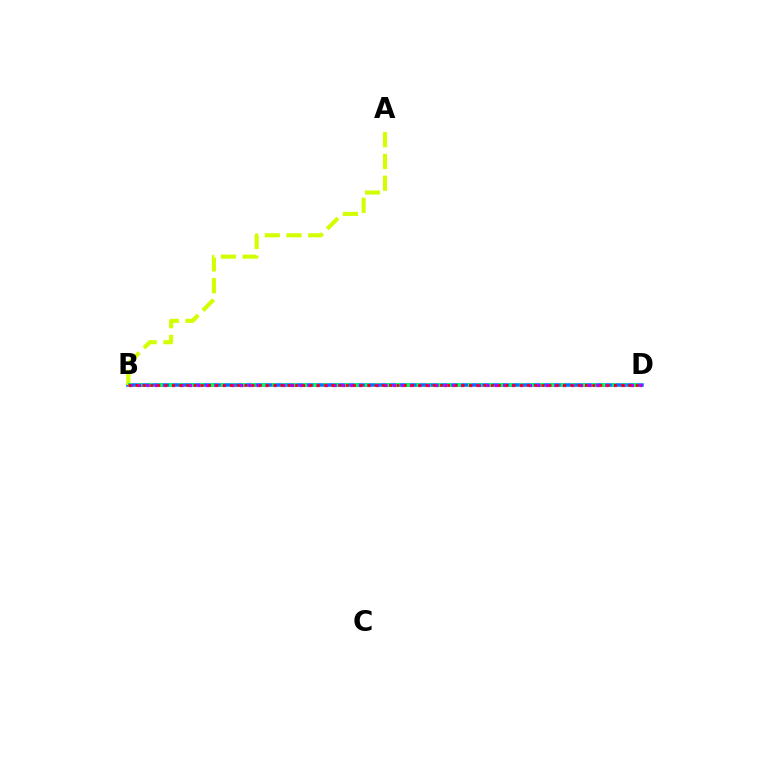{('B', 'D'): [{'color': '#0074ff', 'line_style': 'solid', 'thickness': 2.54}, {'color': '#00ff5c', 'line_style': 'dotted', 'thickness': 2.8}, {'color': '#b900ff', 'line_style': 'dotted', 'thickness': 2.31}, {'color': '#ff0000', 'line_style': 'dotted', 'thickness': 1.97}], ('A', 'B'): [{'color': '#d1ff00', 'line_style': 'dashed', 'thickness': 2.95}]}